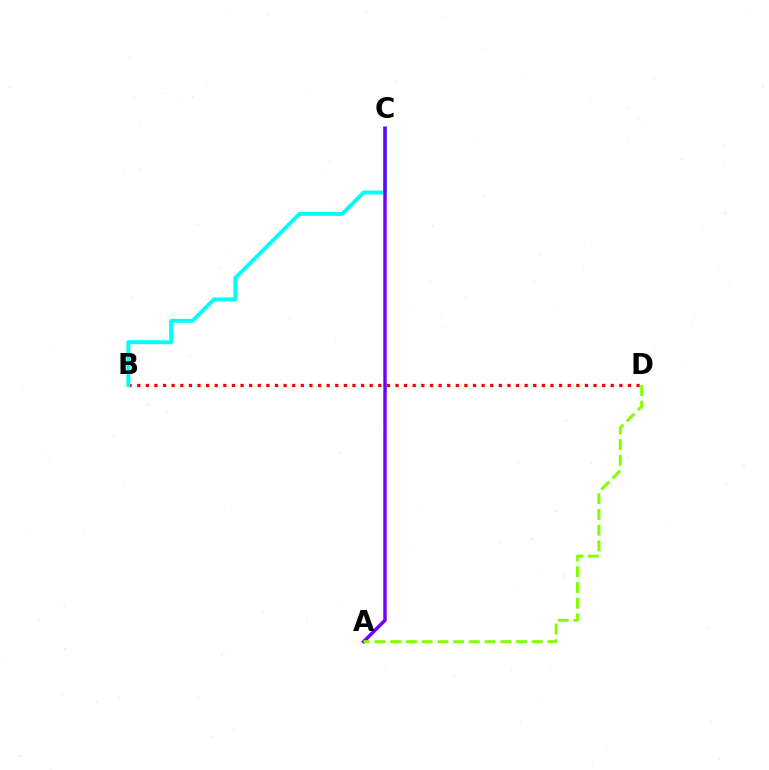{('B', 'D'): [{'color': '#ff0000', 'line_style': 'dotted', 'thickness': 2.34}], ('B', 'C'): [{'color': '#00fff6', 'line_style': 'solid', 'thickness': 2.82}], ('A', 'C'): [{'color': '#7200ff', 'line_style': 'solid', 'thickness': 2.49}], ('A', 'D'): [{'color': '#84ff00', 'line_style': 'dashed', 'thickness': 2.14}]}